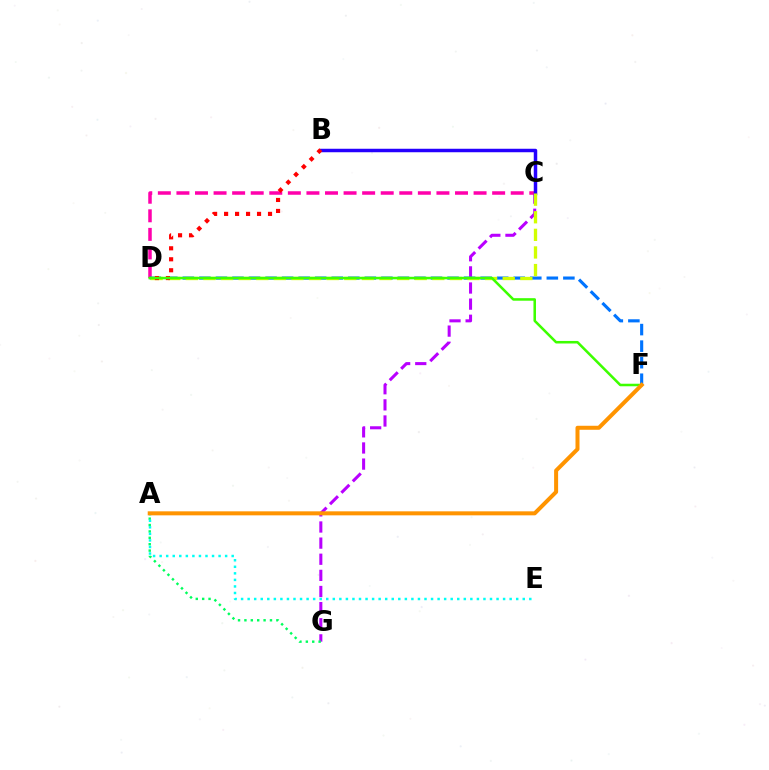{('C', 'G'): [{'color': '#b900ff', 'line_style': 'dashed', 'thickness': 2.19}], ('C', 'D'): [{'color': '#ff00ac', 'line_style': 'dashed', 'thickness': 2.52}, {'color': '#d1ff00', 'line_style': 'dashed', 'thickness': 2.39}], ('D', 'F'): [{'color': '#0074ff', 'line_style': 'dashed', 'thickness': 2.25}, {'color': '#3dff00', 'line_style': 'solid', 'thickness': 1.83}], ('B', 'C'): [{'color': '#2500ff', 'line_style': 'solid', 'thickness': 2.51}], ('B', 'D'): [{'color': '#ff0000', 'line_style': 'dotted', 'thickness': 2.98}], ('A', 'G'): [{'color': '#00ff5c', 'line_style': 'dotted', 'thickness': 1.74}], ('A', 'E'): [{'color': '#00fff6', 'line_style': 'dotted', 'thickness': 1.78}], ('A', 'F'): [{'color': '#ff9400', 'line_style': 'solid', 'thickness': 2.89}]}